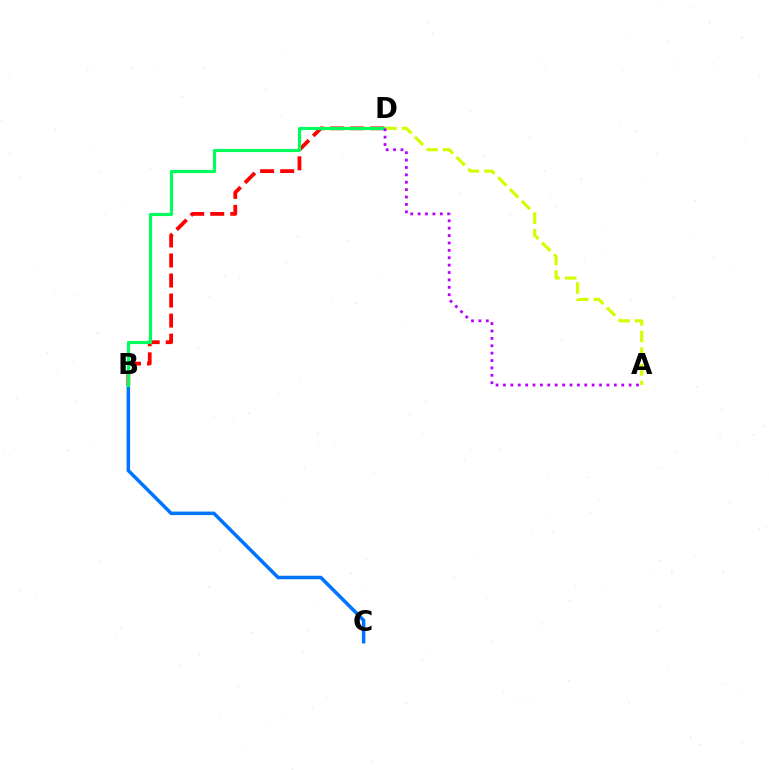{('B', 'D'): [{'color': '#ff0000', 'line_style': 'dashed', 'thickness': 2.72}, {'color': '#00ff5c', 'line_style': 'solid', 'thickness': 2.27}], ('B', 'C'): [{'color': '#0074ff', 'line_style': 'solid', 'thickness': 2.53}], ('A', 'D'): [{'color': '#d1ff00', 'line_style': 'dashed', 'thickness': 2.27}, {'color': '#b900ff', 'line_style': 'dotted', 'thickness': 2.01}]}